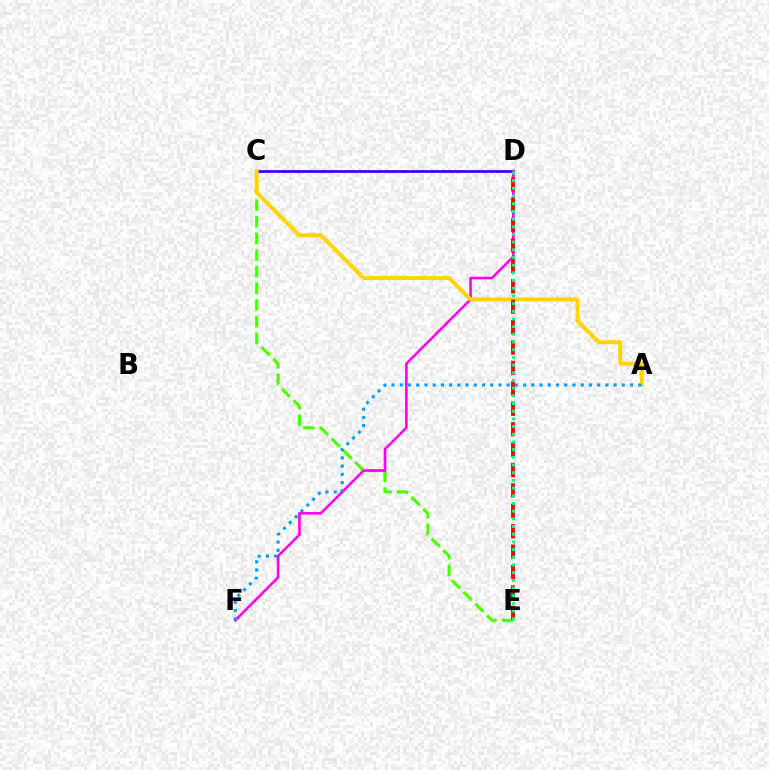{('C', 'D'): [{'color': '#3700ff', 'line_style': 'solid', 'thickness': 1.95}], ('C', 'E'): [{'color': '#4fff00', 'line_style': 'dashed', 'thickness': 2.26}], ('D', 'F'): [{'color': '#ff00ed', 'line_style': 'solid', 'thickness': 1.88}], ('A', 'C'): [{'color': '#ffd500', 'line_style': 'solid', 'thickness': 2.89}], ('A', 'F'): [{'color': '#009eff', 'line_style': 'dotted', 'thickness': 2.23}], ('D', 'E'): [{'color': '#ff0000', 'line_style': 'dashed', 'thickness': 2.77}, {'color': '#00ff86', 'line_style': 'dotted', 'thickness': 2.09}]}